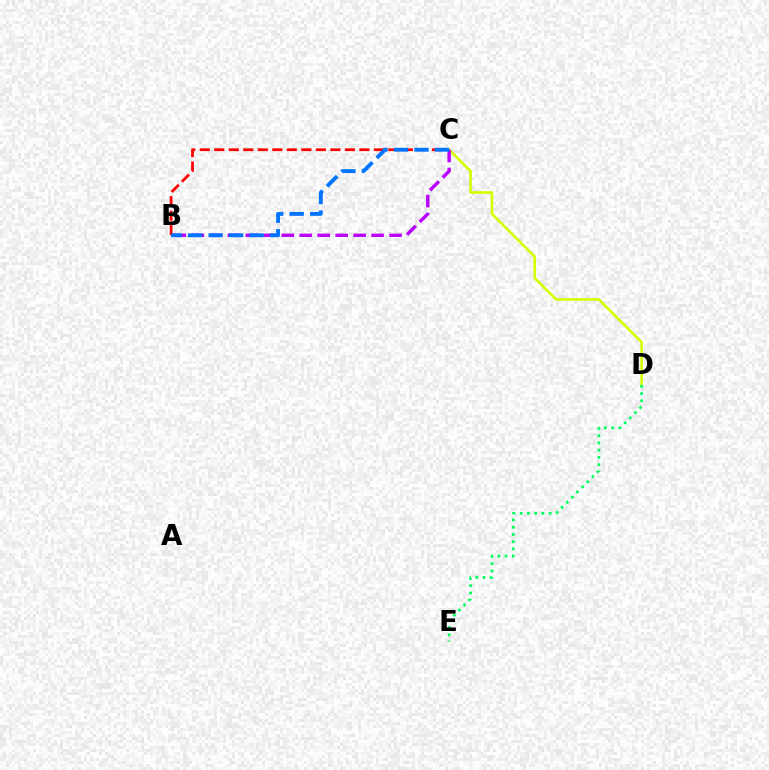{('B', 'C'): [{'color': '#ff0000', 'line_style': 'dashed', 'thickness': 1.97}, {'color': '#b900ff', 'line_style': 'dashed', 'thickness': 2.44}, {'color': '#0074ff', 'line_style': 'dashed', 'thickness': 2.78}], ('C', 'D'): [{'color': '#d1ff00', 'line_style': 'solid', 'thickness': 1.88}], ('D', 'E'): [{'color': '#00ff5c', 'line_style': 'dotted', 'thickness': 1.97}]}